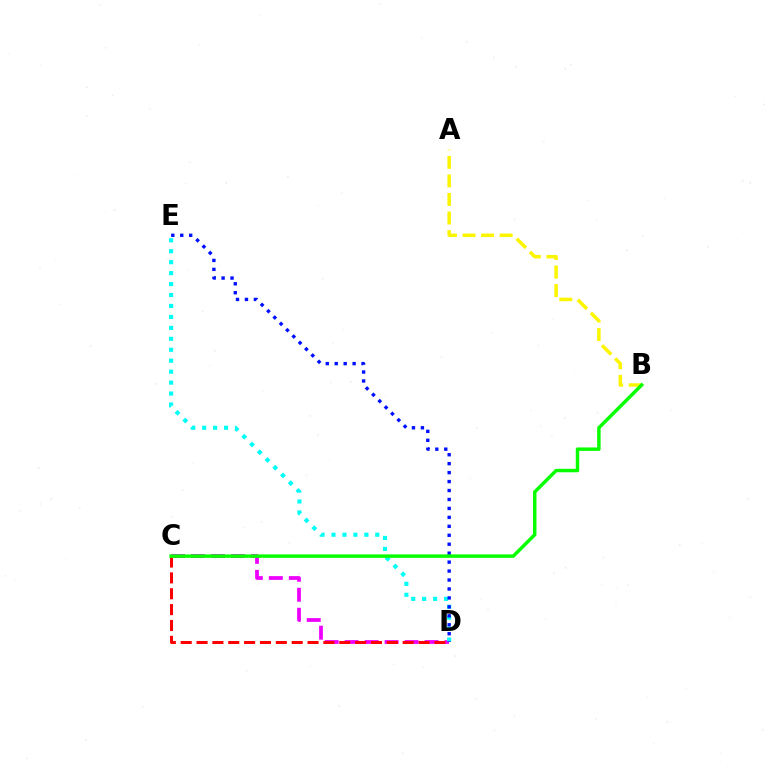{('C', 'D'): [{'color': '#ee00ff', 'line_style': 'dashed', 'thickness': 2.71}, {'color': '#ff0000', 'line_style': 'dashed', 'thickness': 2.15}], ('D', 'E'): [{'color': '#00fff6', 'line_style': 'dotted', 'thickness': 2.97}, {'color': '#0010ff', 'line_style': 'dotted', 'thickness': 2.43}], ('A', 'B'): [{'color': '#fcf500', 'line_style': 'dashed', 'thickness': 2.52}], ('B', 'C'): [{'color': '#08ff00', 'line_style': 'solid', 'thickness': 2.49}]}